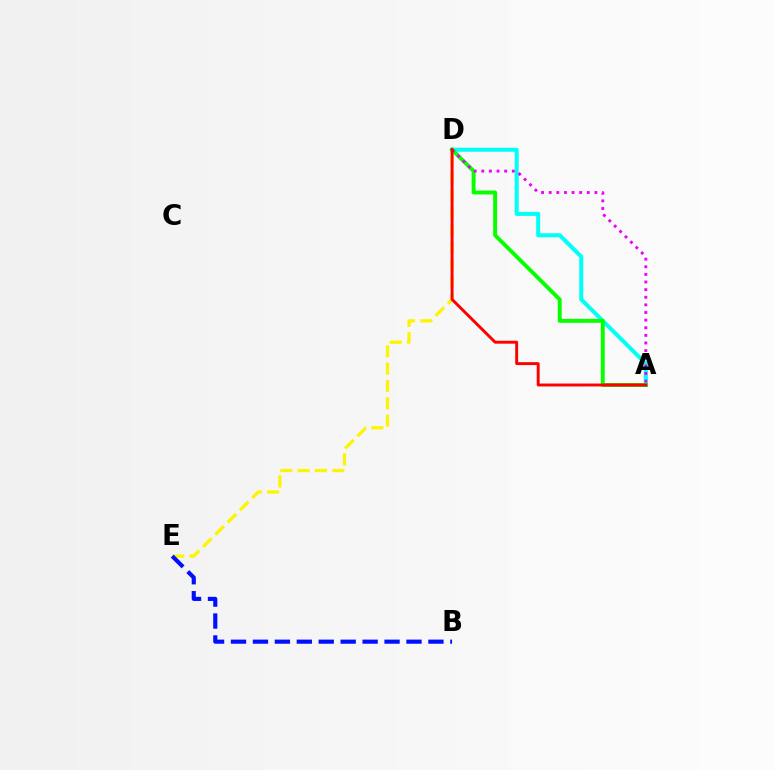{('D', 'E'): [{'color': '#fcf500', 'line_style': 'dashed', 'thickness': 2.35}], ('A', 'D'): [{'color': '#00fff6', 'line_style': 'solid', 'thickness': 2.89}, {'color': '#08ff00', 'line_style': 'solid', 'thickness': 2.83}, {'color': '#ee00ff', 'line_style': 'dotted', 'thickness': 2.07}, {'color': '#ff0000', 'line_style': 'solid', 'thickness': 2.1}], ('B', 'E'): [{'color': '#0010ff', 'line_style': 'dashed', 'thickness': 2.98}]}